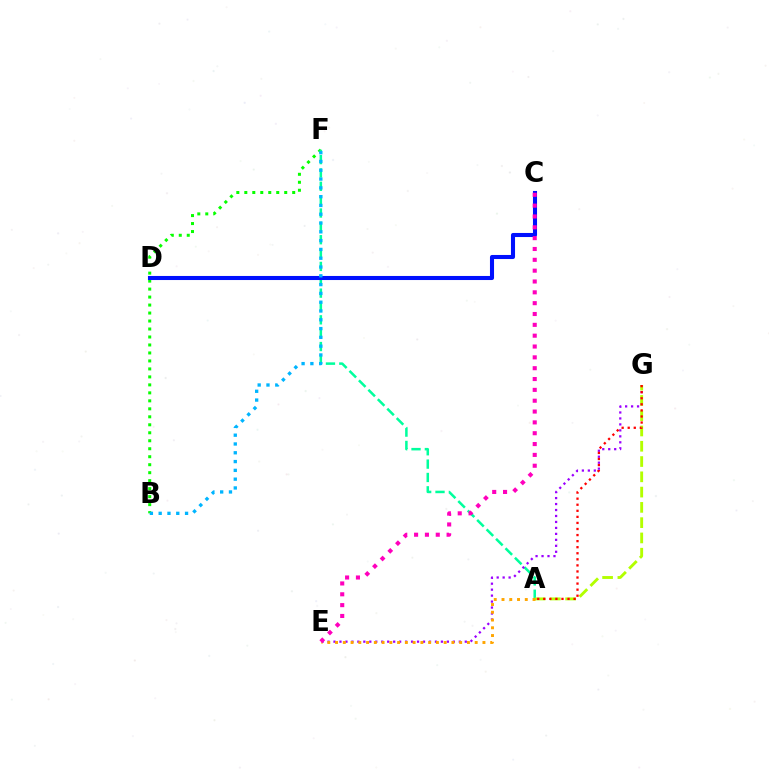{('B', 'F'): [{'color': '#08ff00', 'line_style': 'dotted', 'thickness': 2.17}, {'color': '#00b5ff', 'line_style': 'dotted', 'thickness': 2.39}], ('A', 'F'): [{'color': '#00ff9d', 'line_style': 'dashed', 'thickness': 1.81}], ('E', 'G'): [{'color': '#9b00ff', 'line_style': 'dotted', 'thickness': 1.62}], ('A', 'G'): [{'color': '#b3ff00', 'line_style': 'dashed', 'thickness': 2.08}, {'color': '#ff0000', 'line_style': 'dotted', 'thickness': 1.65}], ('C', 'D'): [{'color': '#0010ff', 'line_style': 'solid', 'thickness': 2.93}], ('A', 'E'): [{'color': '#ffa500', 'line_style': 'dotted', 'thickness': 2.11}], ('C', 'E'): [{'color': '#ff00bd', 'line_style': 'dotted', 'thickness': 2.94}]}